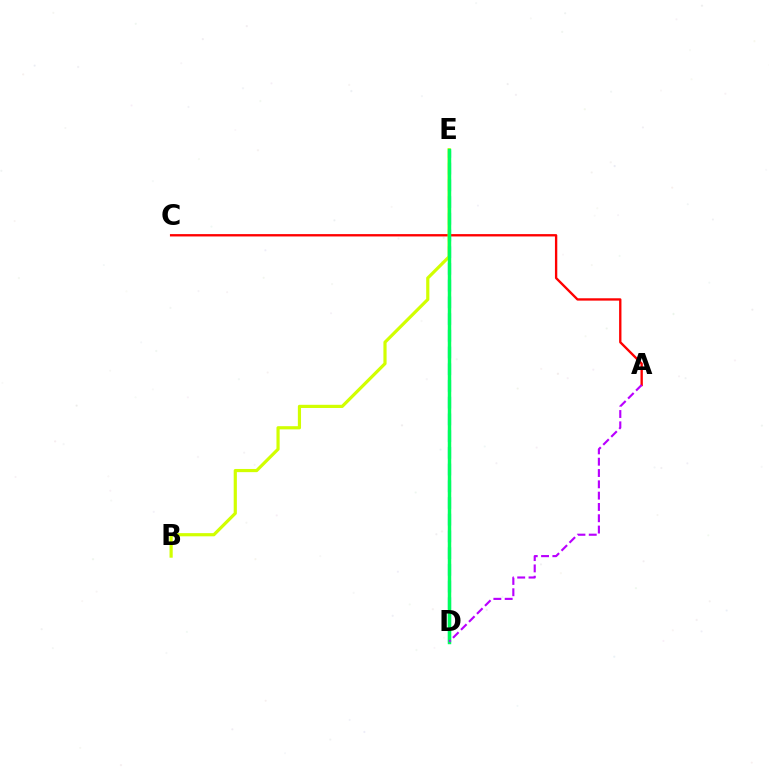{('D', 'E'): [{'color': '#0074ff', 'line_style': 'dashed', 'thickness': 2.27}, {'color': '#00ff5c', 'line_style': 'solid', 'thickness': 2.49}], ('A', 'C'): [{'color': '#ff0000', 'line_style': 'solid', 'thickness': 1.69}], ('B', 'E'): [{'color': '#d1ff00', 'line_style': 'solid', 'thickness': 2.29}], ('A', 'D'): [{'color': '#b900ff', 'line_style': 'dashed', 'thickness': 1.54}]}